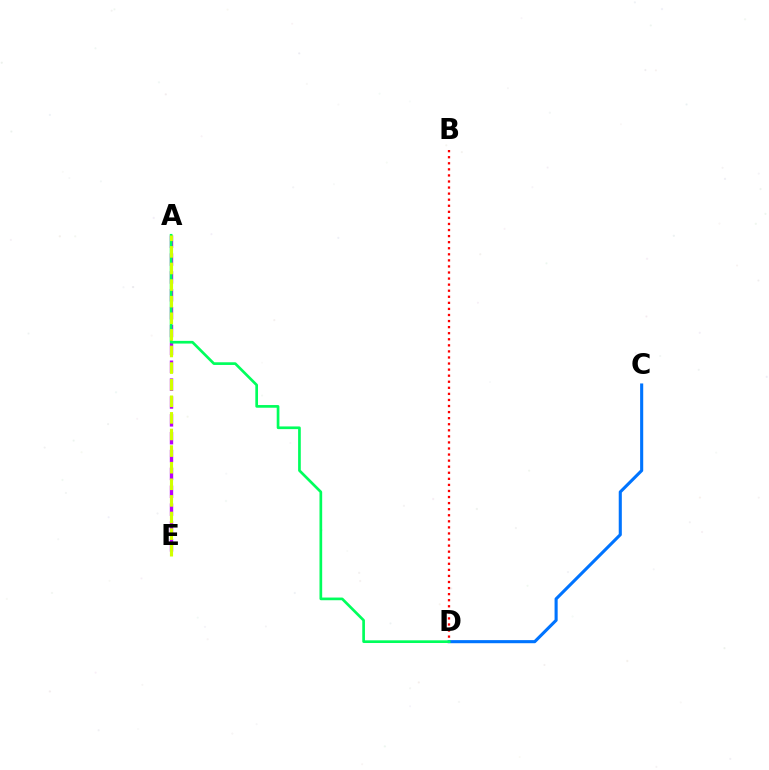{('C', 'D'): [{'color': '#0074ff', 'line_style': 'solid', 'thickness': 2.23}], ('A', 'E'): [{'color': '#b900ff', 'line_style': 'dashed', 'thickness': 2.43}, {'color': '#d1ff00', 'line_style': 'dashed', 'thickness': 2.26}], ('B', 'D'): [{'color': '#ff0000', 'line_style': 'dotted', 'thickness': 1.65}], ('A', 'D'): [{'color': '#00ff5c', 'line_style': 'solid', 'thickness': 1.93}]}